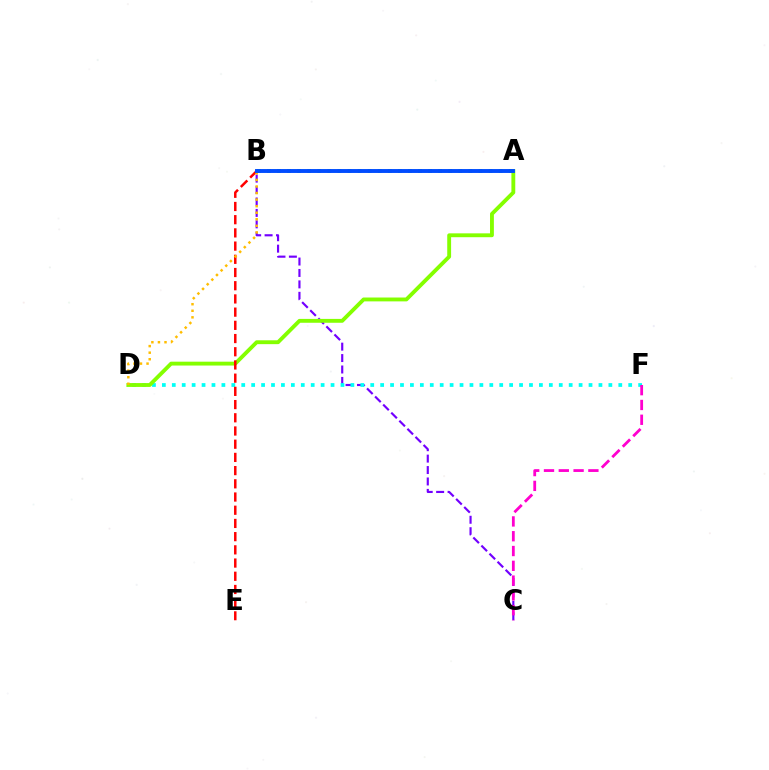{('A', 'B'): [{'color': '#00ff39', 'line_style': 'dotted', 'thickness': 2.74}, {'color': '#004bff', 'line_style': 'solid', 'thickness': 2.81}], ('B', 'C'): [{'color': '#7200ff', 'line_style': 'dashed', 'thickness': 1.55}], ('D', 'F'): [{'color': '#00fff6', 'line_style': 'dotted', 'thickness': 2.7}], ('A', 'D'): [{'color': '#84ff00', 'line_style': 'solid', 'thickness': 2.78}], ('B', 'E'): [{'color': '#ff0000', 'line_style': 'dashed', 'thickness': 1.79}], ('B', 'D'): [{'color': '#ffbd00', 'line_style': 'dotted', 'thickness': 1.78}], ('C', 'F'): [{'color': '#ff00cf', 'line_style': 'dashed', 'thickness': 2.01}]}